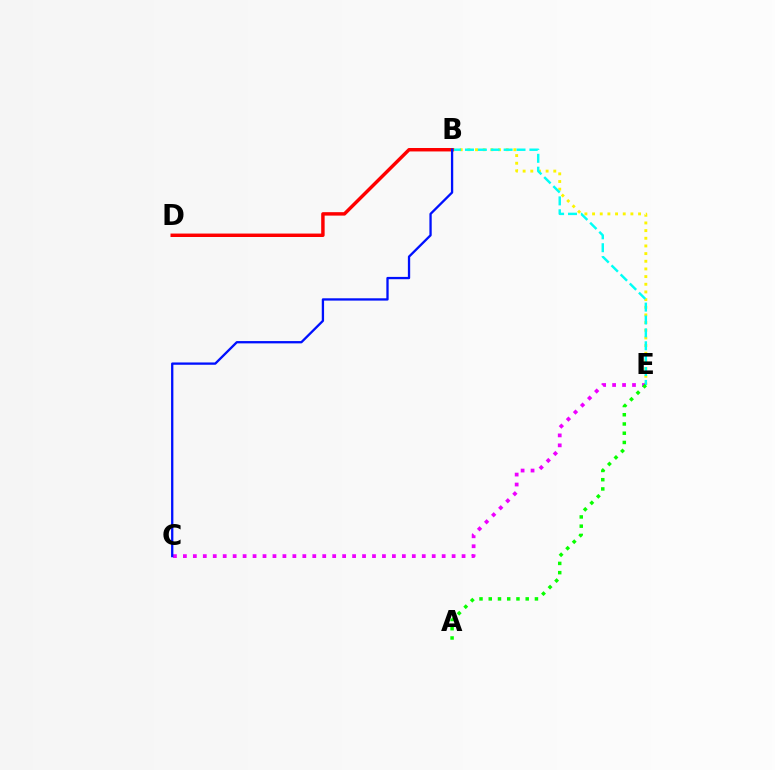{('B', 'E'): [{'color': '#fcf500', 'line_style': 'dotted', 'thickness': 2.08}, {'color': '#00fff6', 'line_style': 'dashed', 'thickness': 1.75}], ('C', 'E'): [{'color': '#ee00ff', 'line_style': 'dotted', 'thickness': 2.7}], ('A', 'E'): [{'color': '#08ff00', 'line_style': 'dotted', 'thickness': 2.51}], ('B', 'D'): [{'color': '#ff0000', 'line_style': 'solid', 'thickness': 2.48}], ('B', 'C'): [{'color': '#0010ff', 'line_style': 'solid', 'thickness': 1.66}]}